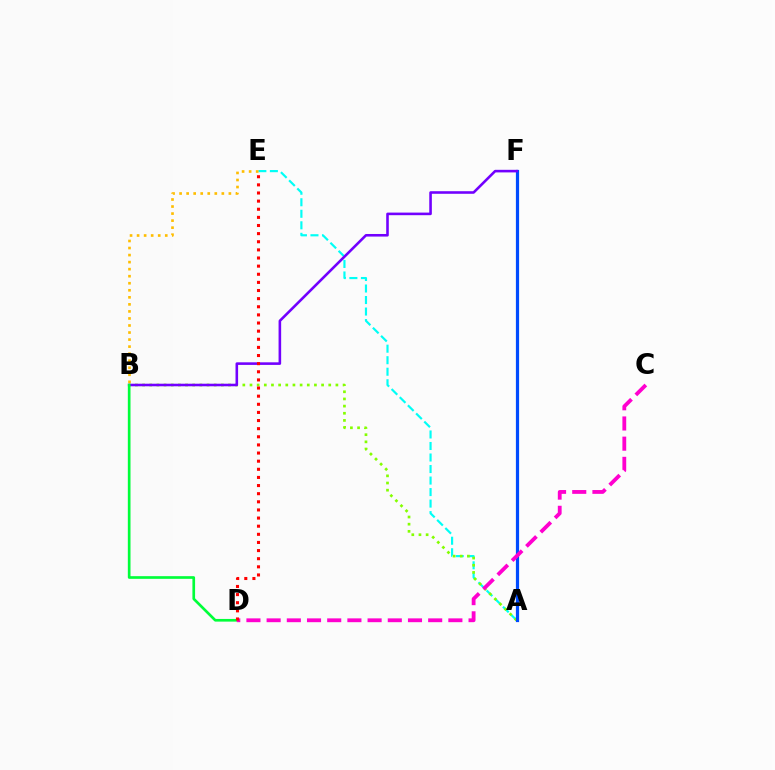{('A', 'E'): [{'color': '#00fff6', 'line_style': 'dashed', 'thickness': 1.57}], ('A', 'B'): [{'color': '#84ff00', 'line_style': 'dotted', 'thickness': 1.95}], ('A', 'F'): [{'color': '#004bff', 'line_style': 'solid', 'thickness': 2.31}], ('B', 'F'): [{'color': '#7200ff', 'line_style': 'solid', 'thickness': 1.86}], ('B', 'D'): [{'color': '#00ff39', 'line_style': 'solid', 'thickness': 1.92}], ('C', 'D'): [{'color': '#ff00cf', 'line_style': 'dashed', 'thickness': 2.74}], ('B', 'E'): [{'color': '#ffbd00', 'line_style': 'dotted', 'thickness': 1.91}], ('D', 'E'): [{'color': '#ff0000', 'line_style': 'dotted', 'thickness': 2.21}]}